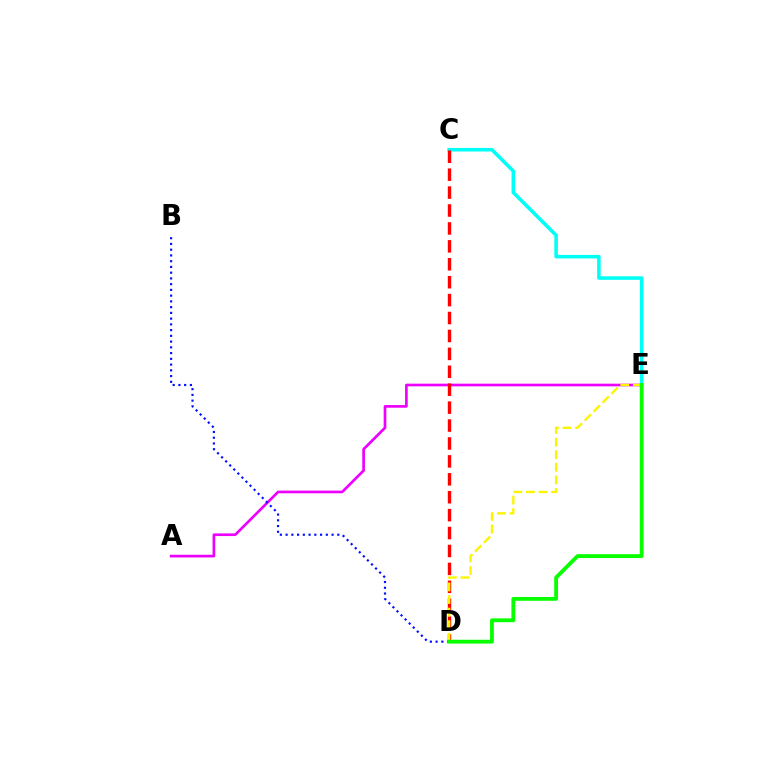{('A', 'E'): [{'color': '#ee00ff', 'line_style': 'solid', 'thickness': 1.93}], ('C', 'E'): [{'color': '#00fff6', 'line_style': 'solid', 'thickness': 2.56}], ('C', 'D'): [{'color': '#ff0000', 'line_style': 'dashed', 'thickness': 2.43}], ('B', 'D'): [{'color': '#0010ff', 'line_style': 'dotted', 'thickness': 1.56}], ('D', 'E'): [{'color': '#fcf500', 'line_style': 'dashed', 'thickness': 1.71}, {'color': '#08ff00', 'line_style': 'solid', 'thickness': 2.75}]}